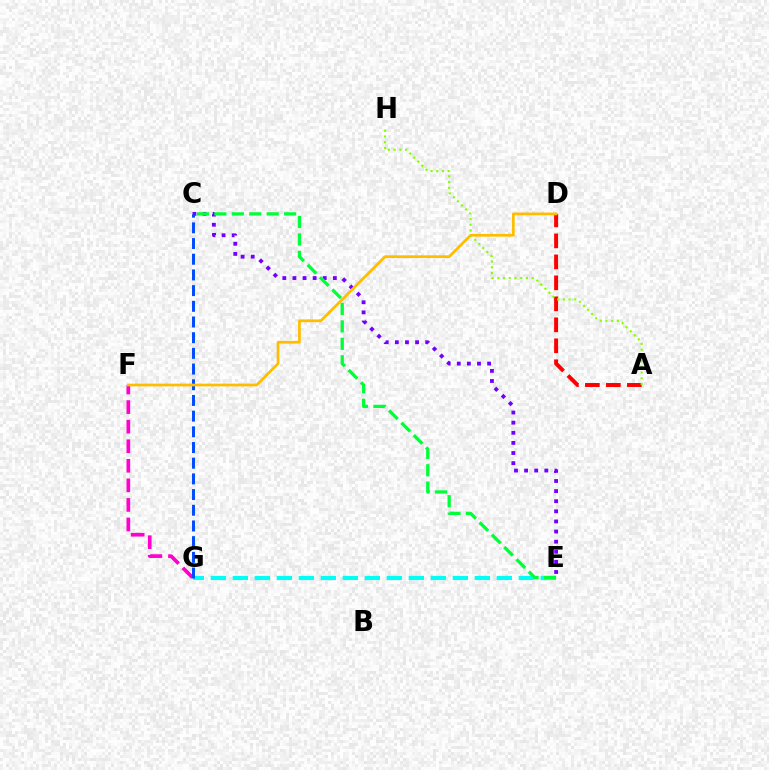{('E', 'G'): [{'color': '#00fff6', 'line_style': 'dashed', 'thickness': 2.99}], ('C', 'E'): [{'color': '#7200ff', 'line_style': 'dotted', 'thickness': 2.75}, {'color': '#00ff39', 'line_style': 'dashed', 'thickness': 2.37}], ('A', 'D'): [{'color': '#ff0000', 'line_style': 'dashed', 'thickness': 2.85}], ('F', 'G'): [{'color': '#ff00cf', 'line_style': 'dashed', 'thickness': 2.66}], ('C', 'G'): [{'color': '#004bff', 'line_style': 'dashed', 'thickness': 2.13}], ('D', 'F'): [{'color': '#ffbd00', 'line_style': 'solid', 'thickness': 1.96}], ('A', 'H'): [{'color': '#84ff00', 'line_style': 'dotted', 'thickness': 1.55}]}